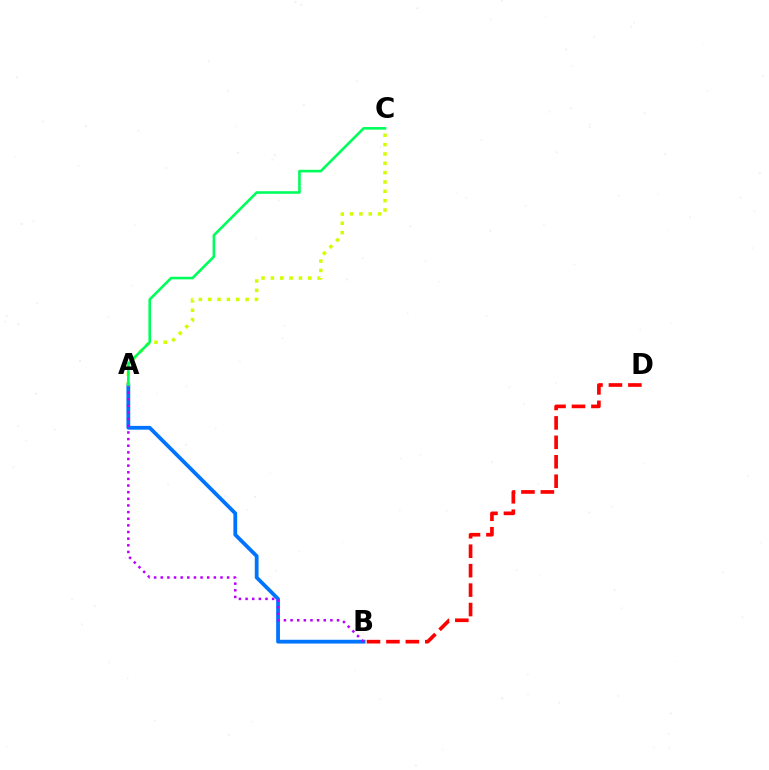{('B', 'D'): [{'color': '#ff0000', 'line_style': 'dashed', 'thickness': 2.64}], ('A', 'B'): [{'color': '#0074ff', 'line_style': 'solid', 'thickness': 2.72}, {'color': '#b900ff', 'line_style': 'dotted', 'thickness': 1.8}], ('A', 'C'): [{'color': '#d1ff00', 'line_style': 'dotted', 'thickness': 2.54}, {'color': '#00ff5c', 'line_style': 'solid', 'thickness': 1.89}]}